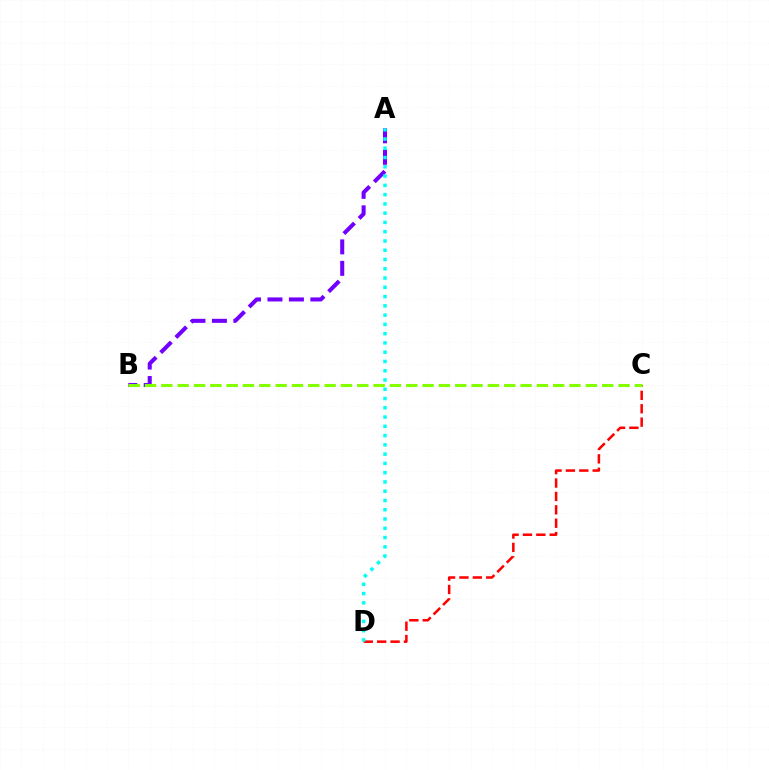{('A', 'B'): [{'color': '#7200ff', 'line_style': 'dashed', 'thickness': 2.92}], ('C', 'D'): [{'color': '#ff0000', 'line_style': 'dashed', 'thickness': 1.82}], ('B', 'C'): [{'color': '#84ff00', 'line_style': 'dashed', 'thickness': 2.22}], ('A', 'D'): [{'color': '#00fff6', 'line_style': 'dotted', 'thickness': 2.52}]}